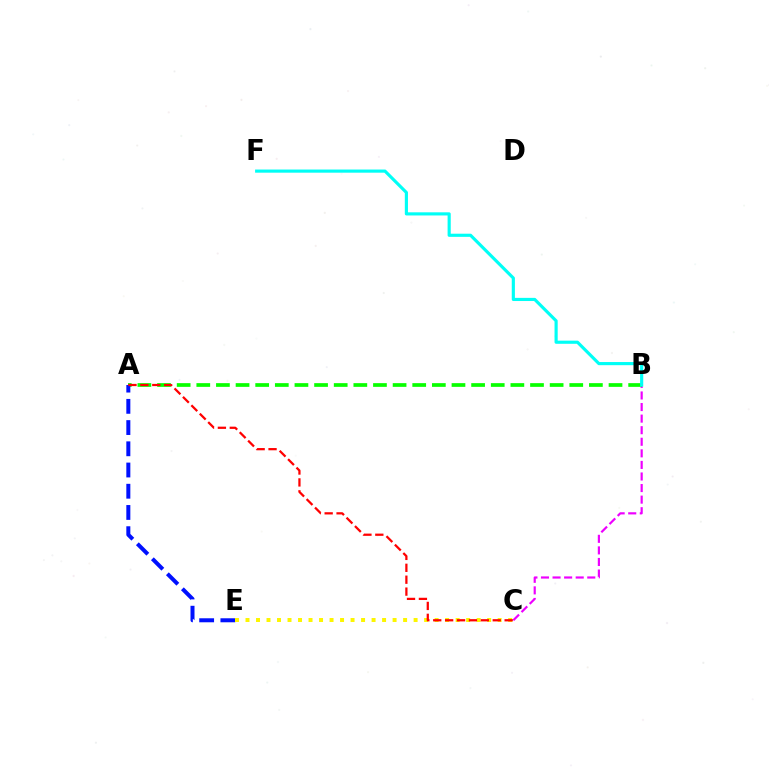{('B', 'C'): [{'color': '#ee00ff', 'line_style': 'dashed', 'thickness': 1.57}], ('A', 'B'): [{'color': '#08ff00', 'line_style': 'dashed', 'thickness': 2.67}], ('A', 'E'): [{'color': '#0010ff', 'line_style': 'dashed', 'thickness': 2.88}], ('C', 'E'): [{'color': '#fcf500', 'line_style': 'dotted', 'thickness': 2.85}], ('B', 'F'): [{'color': '#00fff6', 'line_style': 'solid', 'thickness': 2.27}], ('A', 'C'): [{'color': '#ff0000', 'line_style': 'dashed', 'thickness': 1.62}]}